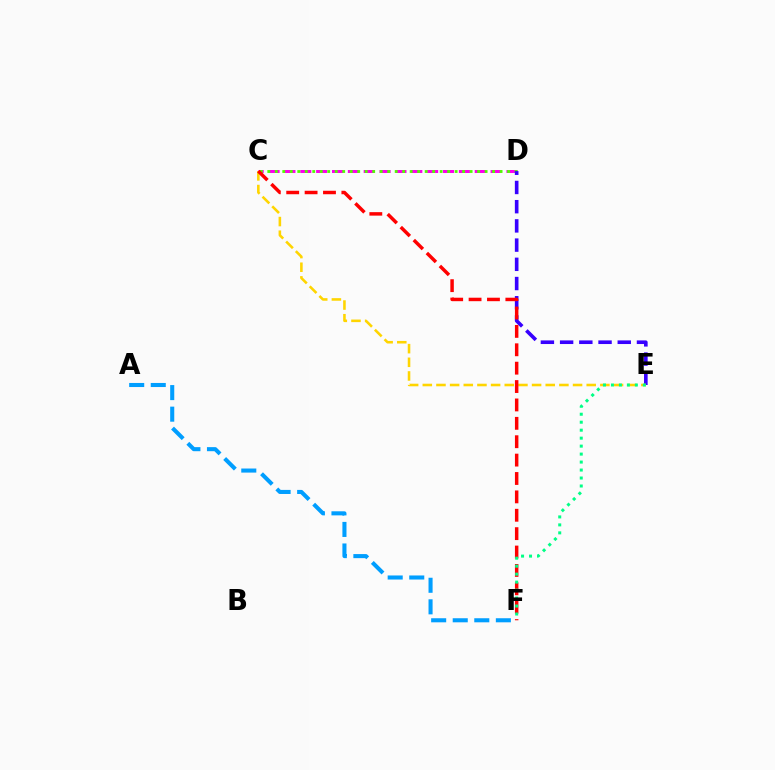{('C', 'D'): [{'color': '#ff00ed', 'line_style': 'dashed', 'thickness': 2.15}, {'color': '#4fff00', 'line_style': 'dotted', 'thickness': 2.04}], ('D', 'E'): [{'color': '#3700ff', 'line_style': 'dashed', 'thickness': 2.61}], ('C', 'E'): [{'color': '#ffd500', 'line_style': 'dashed', 'thickness': 1.86}], ('C', 'F'): [{'color': '#ff0000', 'line_style': 'dashed', 'thickness': 2.5}], ('E', 'F'): [{'color': '#00ff86', 'line_style': 'dotted', 'thickness': 2.17}], ('A', 'F'): [{'color': '#009eff', 'line_style': 'dashed', 'thickness': 2.93}]}